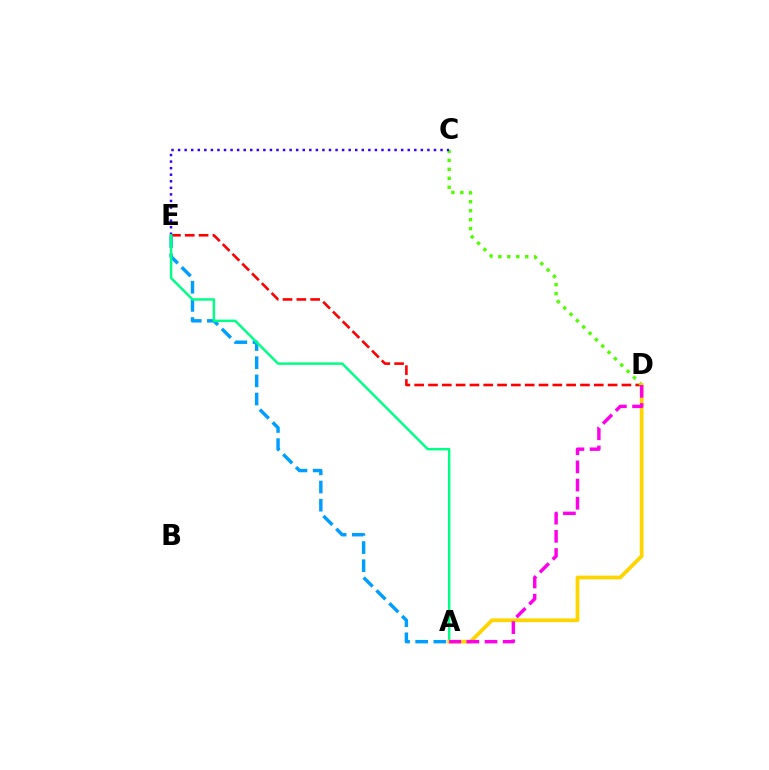{('D', 'E'): [{'color': '#ff0000', 'line_style': 'dashed', 'thickness': 1.88}], ('C', 'D'): [{'color': '#4fff00', 'line_style': 'dotted', 'thickness': 2.44}], ('C', 'E'): [{'color': '#3700ff', 'line_style': 'dotted', 'thickness': 1.78}], ('A', 'E'): [{'color': '#009eff', 'line_style': 'dashed', 'thickness': 2.47}, {'color': '#00ff86', 'line_style': 'solid', 'thickness': 1.77}], ('A', 'D'): [{'color': '#ffd500', 'line_style': 'solid', 'thickness': 2.7}, {'color': '#ff00ed', 'line_style': 'dashed', 'thickness': 2.47}]}